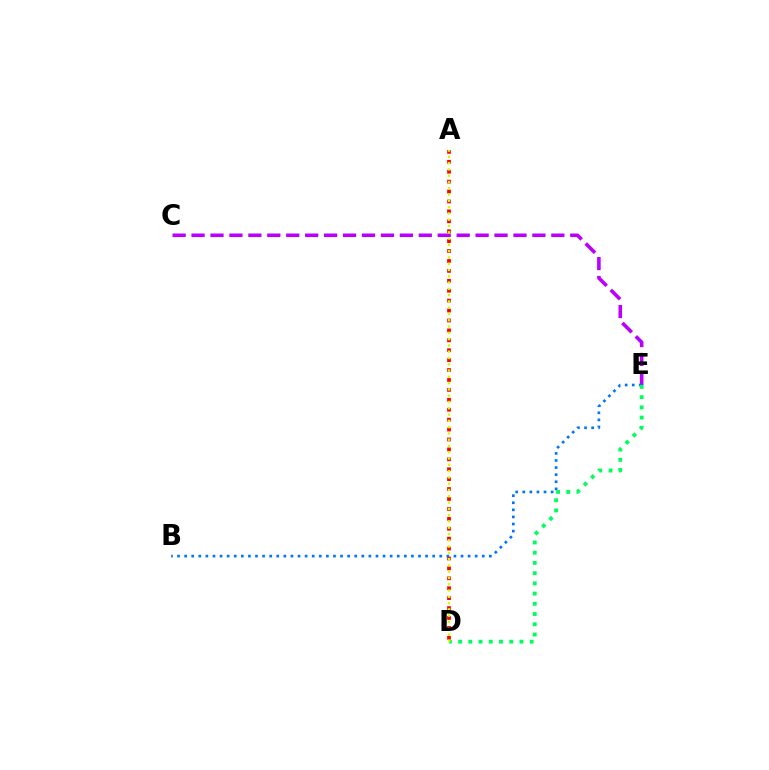{('C', 'E'): [{'color': '#b900ff', 'line_style': 'dashed', 'thickness': 2.57}], ('A', 'D'): [{'color': '#ff0000', 'line_style': 'dotted', 'thickness': 2.69}, {'color': '#d1ff00', 'line_style': 'dotted', 'thickness': 1.71}], ('B', 'E'): [{'color': '#0074ff', 'line_style': 'dotted', 'thickness': 1.93}], ('D', 'E'): [{'color': '#00ff5c', 'line_style': 'dotted', 'thickness': 2.78}]}